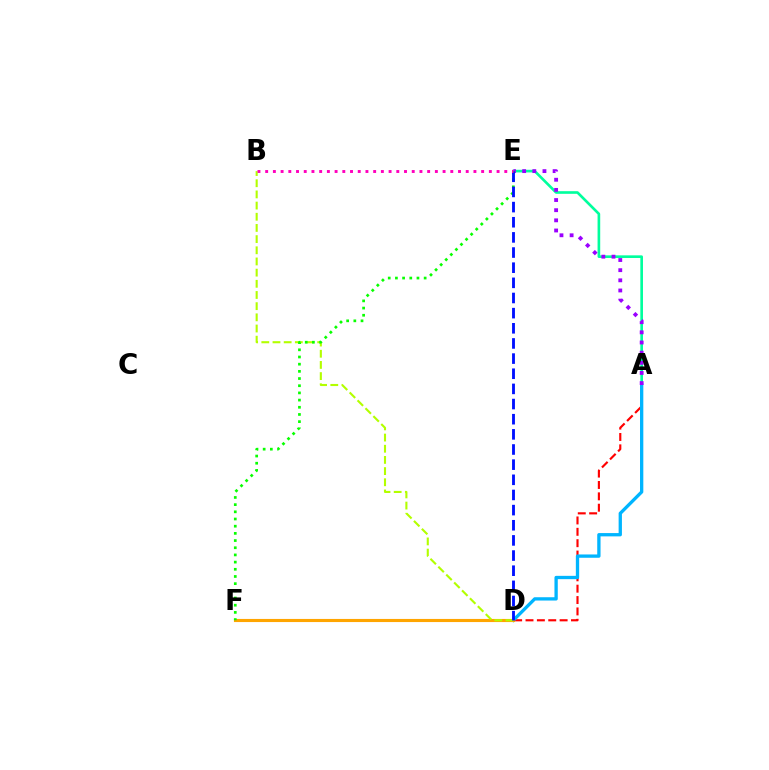{('A', 'E'): [{'color': '#00ff9d', 'line_style': 'solid', 'thickness': 1.9}, {'color': '#9b00ff', 'line_style': 'dotted', 'thickness': 2.76}], ('A', 'D'): [{'color': '#ff0000', 'line_style': 'dashed', 'thickness': 1.54}, {'color': '#00b5ff', 'line_style': 'solid', 'thickness': 2.38}], ('D', 'F'): [{'color': '#ffa500', 'line_style': 'solid', 'thickness': 2.24}], ('B', 'D'): [{'color': '#b3ff00', 'line_style': 'dashed', 'thickness': 1.52}], ('E', 'F'): [{'color': '#08ff00', 'line_style': 'dotted', 'thickness': 1.95}], ('D', 'E'): [{'color': '#0010ff', 'line_style': 'dashed', 'thickness': 2.06}], ('B', 'E'): [{'color': '#ff00bd', 'line_style': 'dotted', 'thickness': 2.1}]}